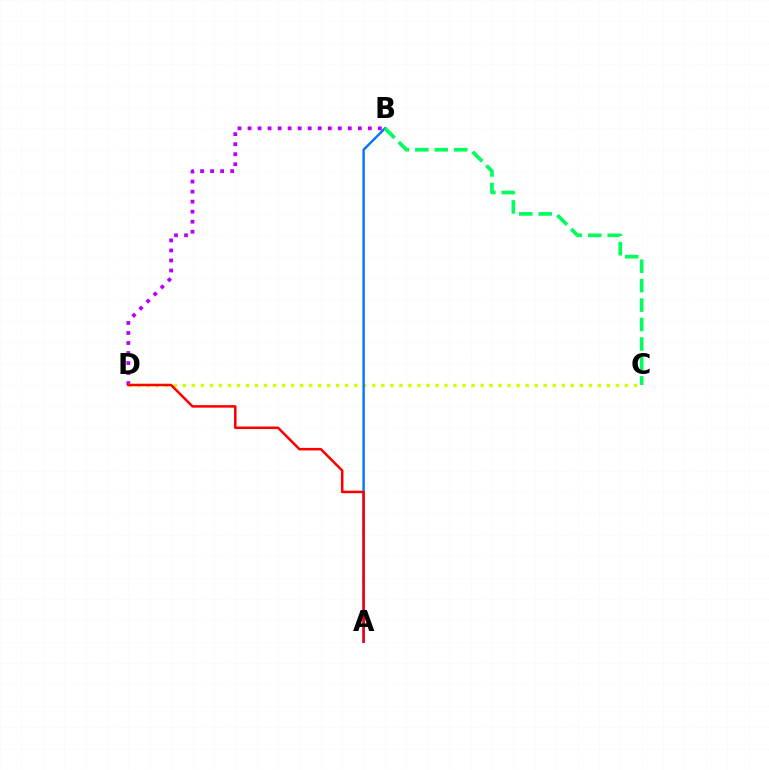{('B', 'D'): [{'color': '#b900ff', 'line_style': 'dotted', 'thickness': 2.72}], ('C', 'D'): [{'color': '#d1ff00', 'line_style': 'dotted', 'thickness': 2.45}], ('A', 'B'): [{'color': '#0074ff', 'line_style': 'solid', 'thickness': 1.72}], ('A', 'D'): [{'color': '#ff0000', 'line_style': 'solid', 'thickness': 1.82}], ('B', 'C'): [{'color': '#00ff5c', 'line_style': 'dashed', 'thickness': 2.64}]}